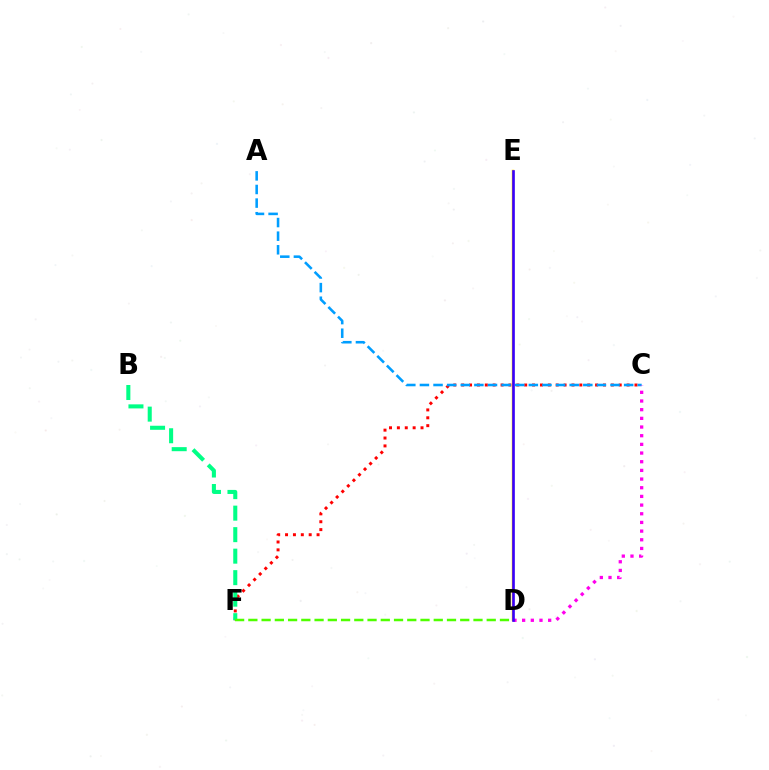{('C', 'F'): [{'color': '#ff0000', 'line_style': 'dotted', 'thickness': 2.14}], ('A', 'C'): [{'color': '#009eff', 'line_style': 'dashed', 'thickness': 1.85}], ('B', 'F'): [{'color': '#00ff86', 'line_style': 'dashed', 'thickness': 2.92}], ('D', 'F'): [{'color': '#4fff00', 'line_style': 'dashed', 'thickness': 1.8}], ('C', 'D'): [{'color': '#ff00ed', 'line_style': 'dotted', 'thickness': 2.36}], ('D', 'E'): [{'color': '#ffd500', 'line_style': 'solid', 'thickness': 1.8}, {'color': '#3700ff', 'line_style': 'solid', 'thickness': 1.89}]}